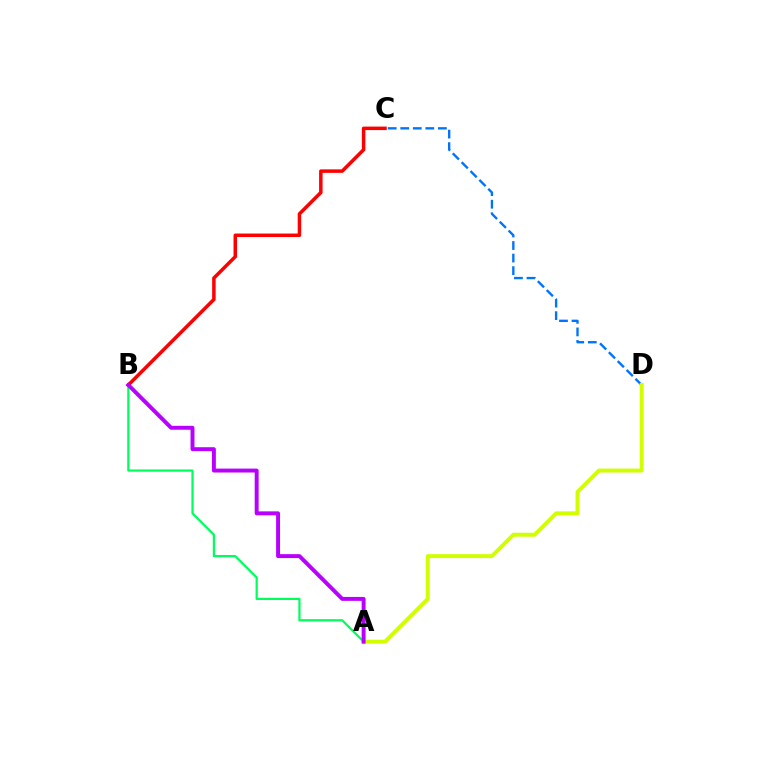{('C', 'D'): [{'color': '#0074ff', 'line_style': 'dashed', 'thickness': 1.7}], ('B', 'C'): [{'color': '#ff0000', 'line_style': 'solid', 'thickness': 2.52}], ('A', 'B'): [{'color': '#00ff5c', 'line_style': 'solid', 'thickness': 1.6}, {'color': '#b900ff', 'line_style': 'solid', 'thickness': 2.83}], ('A', 'D'): [{'color': '#d1ff00', 'line_style': 'solid', 'thickness': 2.84}]}